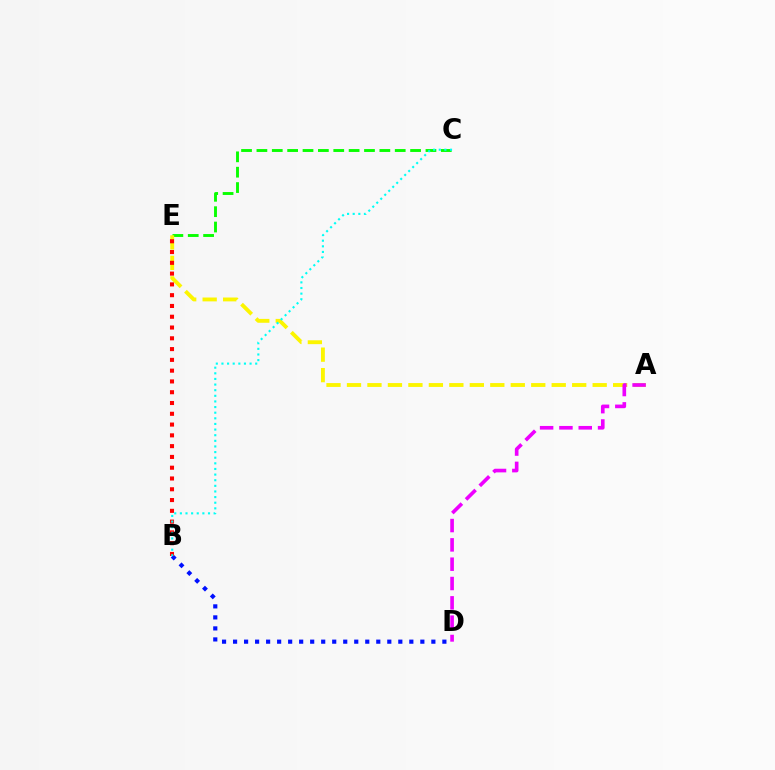{('C', 'E'): [{'color': '#08ff00', 'line_style': 'dashed', 'thickness': 2.09}], ('A', 'E'): [{'color': '#fcf500', 'line_style': 'dashed', 'thickness': 2.78}], ('B', 'D'): [{'color': '#0010ff', 'line_style': 'dotted', 'thickness': 2.99}], ('A', 'D'): [{'color': '#ee00ff', 'line_style': 'dashed', 'thickness': 2.63}], ('B', 'E'): [{'color': '#ff0000', 'line_style': 'dotted', 'thickness': 2.93}], ('B', 'C'): [{'color': '#00fff6', 'line_style': 'dotted', 'thickness': 1.53}]}